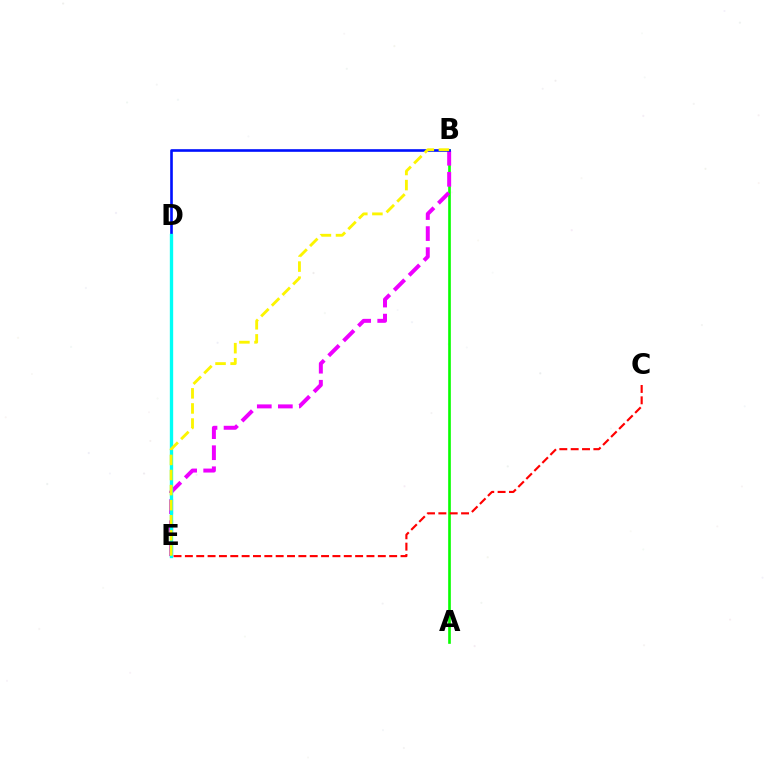{('A', 'B'): [{'color': '#08ff00', 'line_style': 'solid', 'thickness': 1.91}], ('B', 'E'): [{'color': '#ee00ff', 'line_style': 'dashed', 'thickness': 2.86}, {'color': '#fcf500', 'line_style': 'dashed', 'thickness': 2.05}], ('B', 'D'): [{'color': '#0010ff', 'line_style': 'solid', 'thickness': 1.9}], ('D', 'E'): [{'color': '#00fff6', 'line_style': 'solid', 'thickness': 2.41}], ('C', 'E'): [{'color': '#ff0000', 'line_style': 'dashed', 'thickness': 1.54}]}